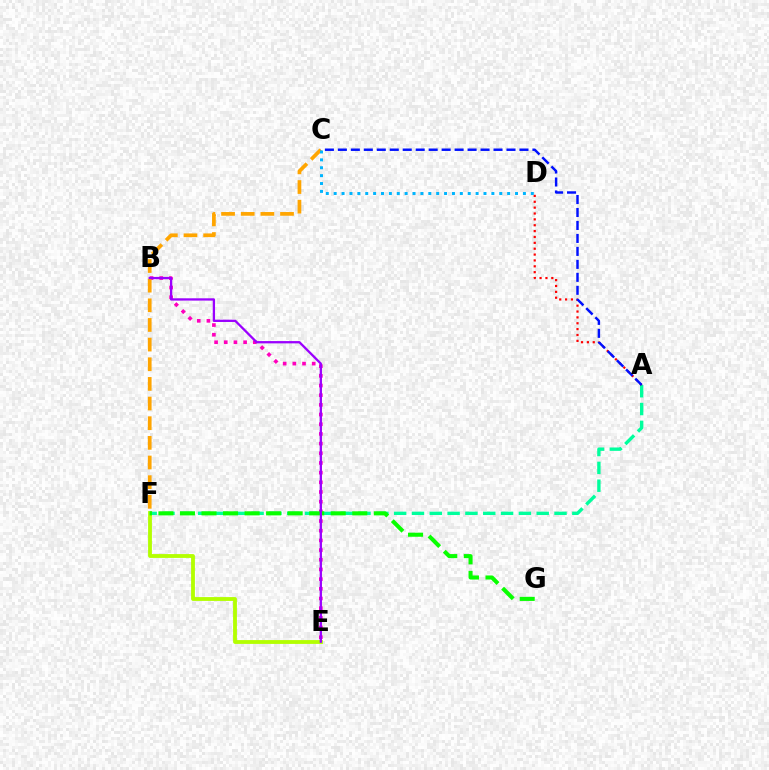{('E', 'F'): [{'color': '#b3ff00', 'line_style': 'solid', 'thickness': 2.75}], ('B', 'E'): [{'color': '#ff00bd', 'line_style': 'dotted', 'thickness': 2.63}, {'color': '#9b00ff', 'line_style': 'solid', 'thickness': 1.65}], ('A', 'F'): [{'color': '#00ff9d', 'line_style': 'dashed', 'thickness': 2.42}], ('F', 'G'): [{'color': '#08ff00', 'line_style': 'dashed', 'thickness': 2.93}], ('C', 'F'): [{'color': '#ffa500', 'line_style': 'dashed', 'thickness': 2.67}], ('A', 'D'): [{'color': '#ff0000', 'line_style': 'dotted', 'thickness': 1.59}], ('A', 'C'): [{'color': '#0010ff', 'line_style': 'dashed', 'thickness': 1.76}], ('C', 'D'): [{'color': '#00b5ff', 'line_style': 'dotted', 'thickness': 2.14}]}